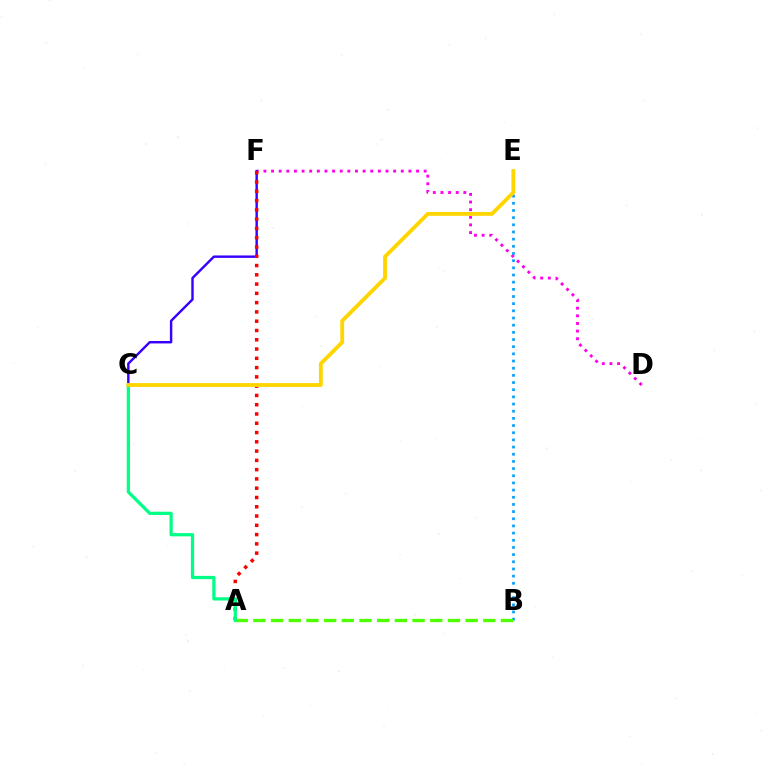{('D', 'F'): [{'color': '#ff00ed', 'line_style': 'dotted', 'thickness': 2.07}], ('C', 'F'): [{'color': '#3700ff', 'line_style': 'solid', 'thickness': 1.75}], ('B', 'E'): [{'color': '#009eff', 'line_style': 'dotted', 'thickness': 1.95}], ('A', 'F'): [{'color': '#ff0000', 'line_style': 'dotted', 'thickness': 2.52}], ('A', 'B'): [{'color': '#4fff00', 'line_style': 'dashed', 'thickness': 2.4}], ('A', 'C'): [{'color': '#00ff86', 'line_style': 'solid', 'thickness': 2.34}], ('C', 'E'): [{'color': '#ffd500', 'line_style': 'solid', 'thickness': 2.76}]}